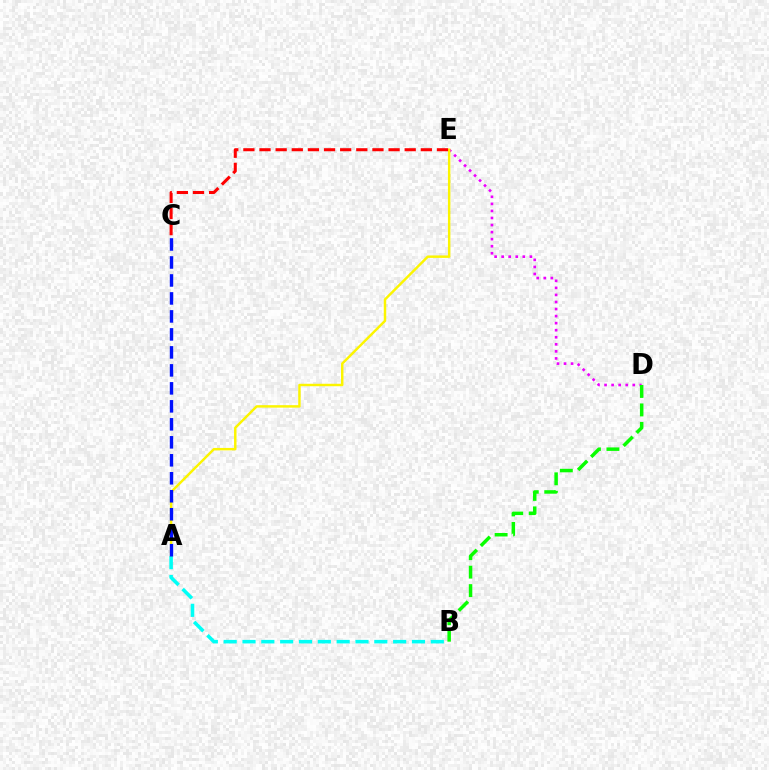{('D', 'E'): [{'color': '#ee00ff', 'line_style': 'dotted', 'thickness': 1.92}], ('A', 'E'): [{'color': '#fcf500', 'line_style': 'solid', 'thickness': 1.77}], ('C', 'E'): [{'color': '#ff0000', 'line_style': 'dashed', 'thickness': 2.19}], ('A', 'B'): [{'color': '#00fff6', 'line_style': 'dashed', 'thickness': 2.56}], ('B', 'D'): [{'color': '#08ff00', 'line_style': 'dashed', 'thickness': 2.51}], ('A', 'C'): [{'color': '#0010ff', 'line_style': 'dashed', 'thickness': 2.44}]}